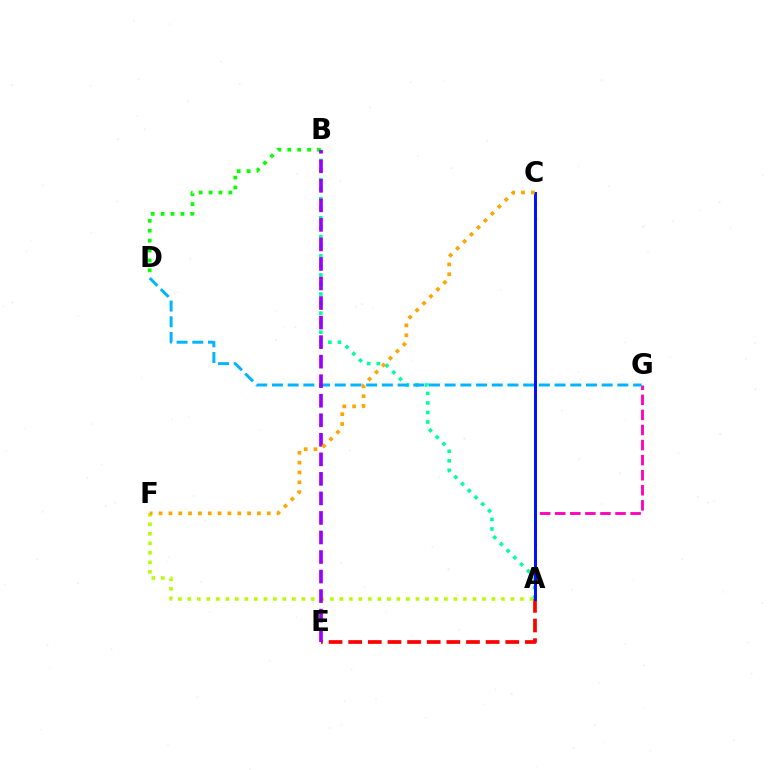{('A', 'E'): [{'color': '#ff0000', 'line_style': 'dashed', 'thickness': 2.67}], ('A', 'F'): [{'color': '#b3ff00', 'line_style': 'dotted', 'thickness': 2.58}], ('A', 'G'): [{'color': '#ff00bd', 'line_style': 'dashed', 'thickness': 2.05}], ('B', 'D'): [{'color': '#08ff00', 'line_style': 'dotted', 'thickness': 2.69}], ('A', 'B'): [{'color': '#00ff9d', 'line_style': 'dotted', 'thickness': 2.59}], ('D', 'G'): [{'color': '#00b5ff', 'line_style': 'dashed', 'thickness': 2.13}], ('A', 'C'): [{'color': '#0010ff', 'line_style': 'solid', 'thickness': 2.13}], ('B', 'E'): [{'color': '#9b00ff', 'line_style': 'dashed', 'thickness': 2.65}], ('C', 'F'): [{'color': '#ffa500', 'line_style': 'dotted', 'thickness': 2.67}]}